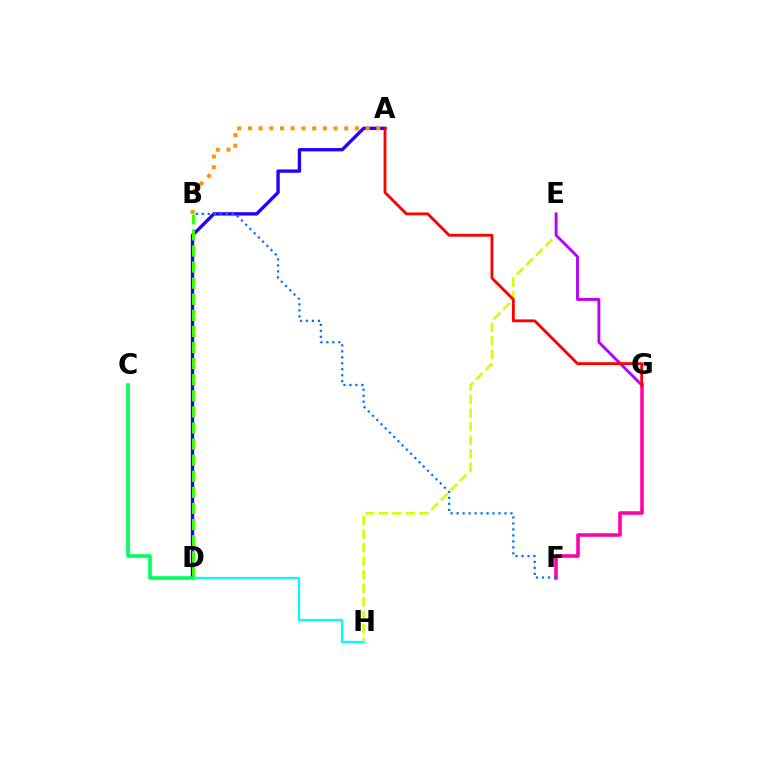{('F', 'G'): [{'color': '#ff00ac', 'line_style': 'solid', 'thickness': 2.58}], ('A', 'D'): [{'color': '#2500ff', 'line_style': 'solid', 'thickness': 2.42}], ('A', 'B'): [{'color': '#ff9400', 'line_style': 'dotted', 'thickness': 2.91}], ('B', 'D'): [{'color': '#3dff00', 'line_style': 'dashed', 'thickness': 2.19}], ('D', 'H'): [{'color': '#00fff6', 'line_style': 'solid', 'thickness': 1.62}], ('B', 'F'): [{'color': '#0074ff', 'line_style': 'dotted', 'thickness': 1.63}], ('E', 'H'): [{'color': '#d1ff00', 'line_style': 'dashed', 'thickness': 1.84}], ('C', 'D'): [{'color': '#00ff5c', 'line_style': 'solid', 'thickness': 2.61}], ('E', 'G'): [{'color': '#b900ff', 'line_style': 'solid', 'thickness': 2.08}], ('A', 'G'): [{'color': '#ff0000', 'line_style': 'solid', 'thickness': 2.04}]}